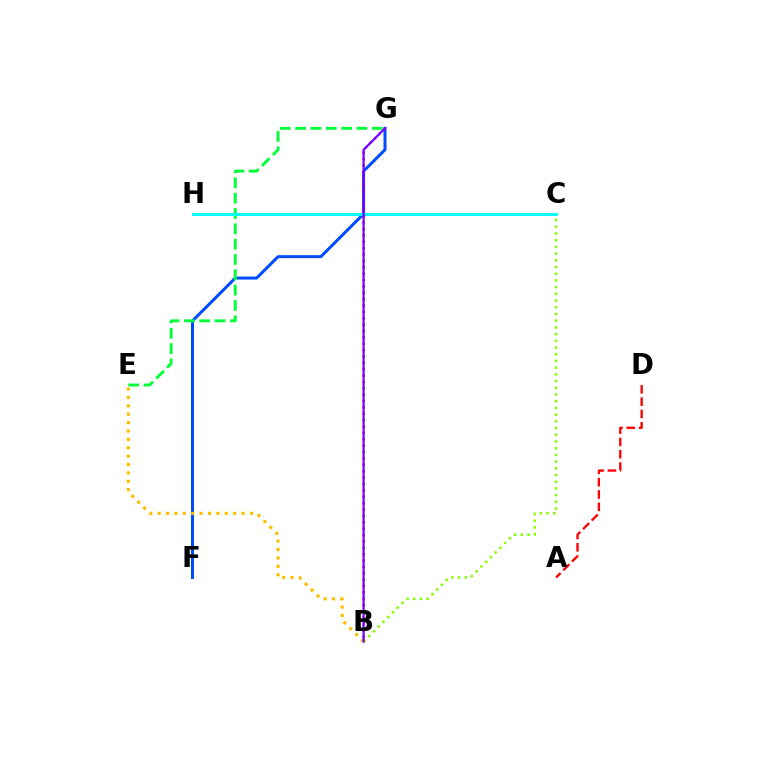{('A', 'D'): [{'color': '#ff0000', 'line_style': 'dashed', 'thickness': 1.68}], ('F', 'G'): [{'color': '#004bff', 'line_style': 'solid', 'thickness': 2.15}], ('B', 'C'): [{'color': '#84ff00', 'line_style': 'dotted', 'thickness': 1.82}], ('E', 'G'): [{'color': '#00ff39', 'line_style': 'dashed', 'thickness': 2.08}], ('B', 'E'): [{'color': '#ffbd00', 'line_style': 'dotted', 'thickness': 2.28}], ('C', 'H'): [{'color': '#00fff6', 'line_style': 'solid', 'thickness': 2.21}], ('B', 'G'): [{'color': '#ff00cf', 'line_style': 'dotted', 'thickness': 1.73}, {'color': '#7200ff', 'line_style': 'solid', 'thickness': 1.56}]}